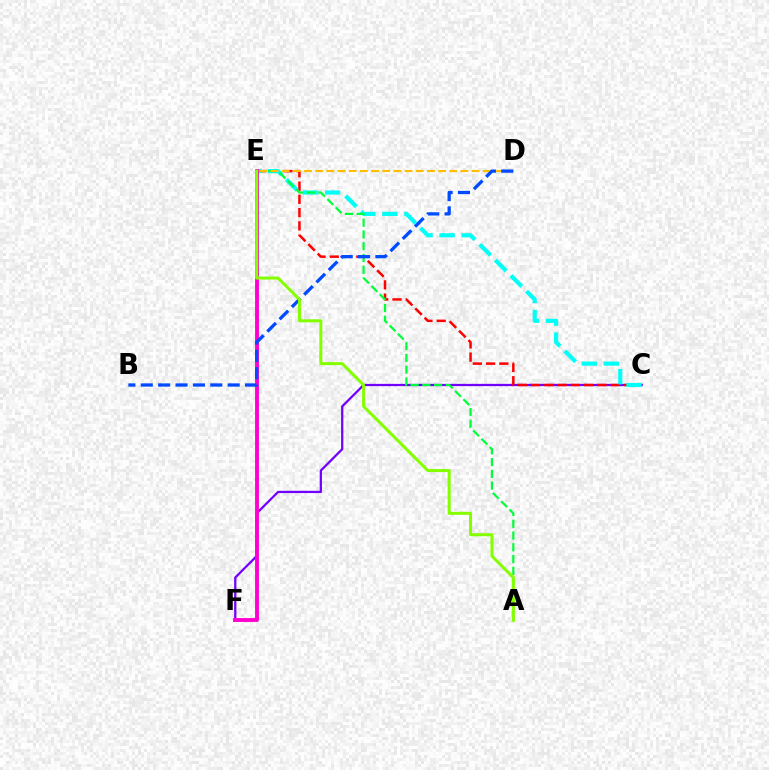{('C', 'F'): [{'color': '#7200ff', 'line_style': 'solid', 'thickness': 1.62}], ('C', 'E'): [{'color': '#ff0000', 'line_style': 'dashed', 'thickness': 1.8}, {'color': '#00fff6', 'line_style': 'dashed', 'thickness': 2.99}], ('A', 'E'): [{'color': '#00ff39', 'line_style': 'dashed', 'thickness': 1.6}, {'color': '#84ff00', 'line_style': 'solid', 'thickness': 2.17}], ('D', 'E'): [{'color': '#ffbd00', 'line_style': 'dashed', 'thickness': 1.52}], ('E', 'F'): [{'color': '#ff00cf', 'line_style': 'solid', 'thickness': 2.78}], ('B', 'D'): [{'color': '#004bff', 'line_style': 'dashed', 'thickness': 2.36}]}